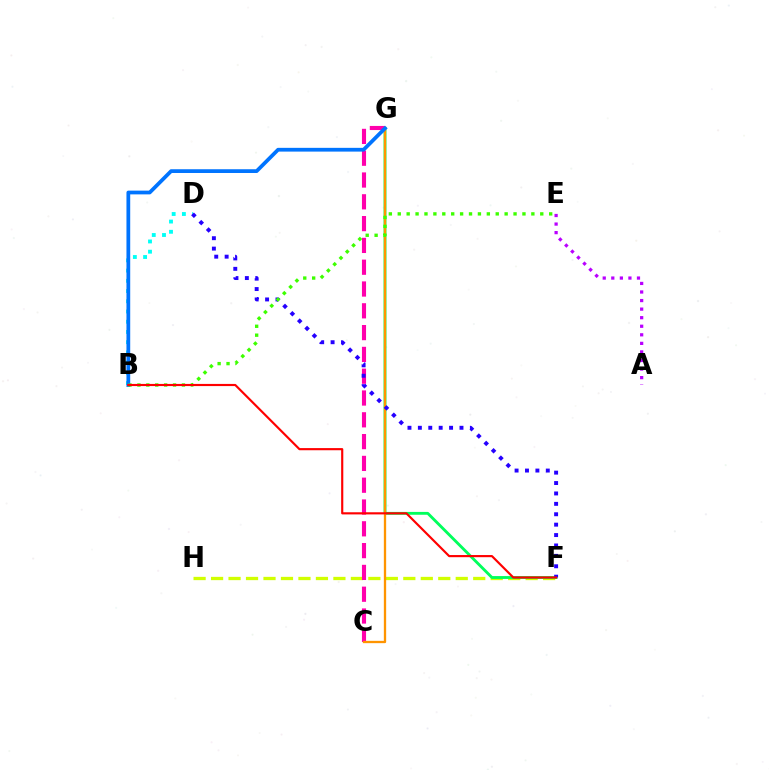{('F', 'H'): [{'color': '#d1ff00', 'line_style': 'dashed', 'thickness': 2.37}], ('F', 'G'): [{'color': '#00ff5c', 'line_style': 'solid', 'thickness': 2.05}], ('A', 'E'): [{'color': '#b900ff', 'line_style': 'dotted', 'thickness': 2.33}], ('C', 'G'): [{'color': '#ff00ac', 'line_style': 'dashed', 'thickness': 2.96}, {'color': '#ff9400', 'line_style': 'solid', 'thickness': 1.67}], ('B', 'D'): [{'color': '#00fff6', 'line_style': 'dotted', 'thickness': 2.78}], ('D', 'F'): [{'color': '#2500ff', 'line_style': 'dotted', 'thickness': 2.83}], ('B', 'G'): [{'color': '#0074ff', 'line_style': 'solid', 'thickness': 2.7}], ('B', 'E'): [{'color': '#3dff00', 'line_style': 'dotted', 'thickness': 2.42}], ('B', 'F'): [{'color': '#ff0000', 'line_style': 'solid', 'thickness': 1.55}]}